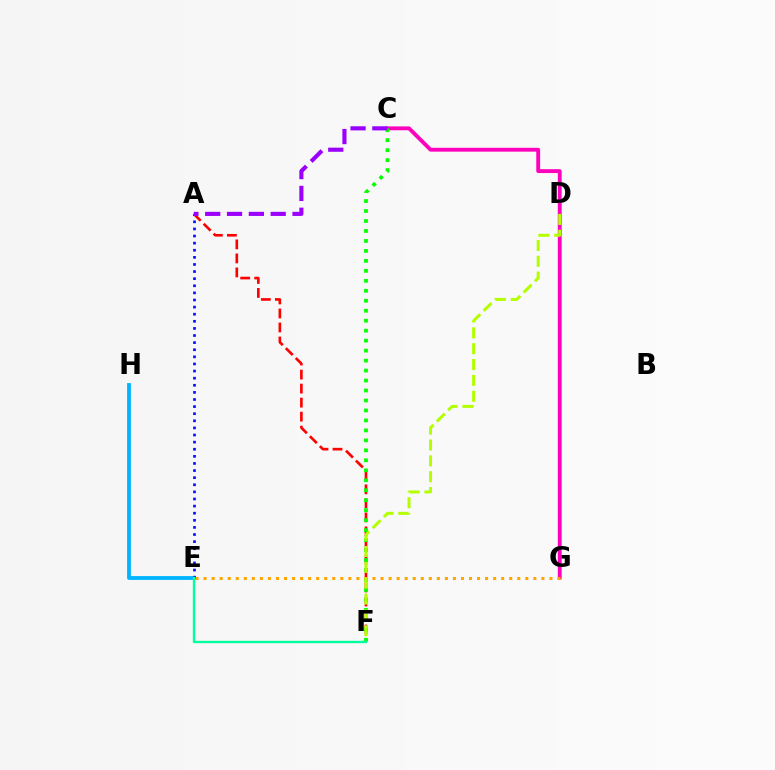{('A', 'F'): [{'color': '#ff0000', 'line_style': 'dashed', 'thickness': 1.9}], ('E', 'H'): [{'color': '#00b5ff', 'line_style': 'solid', 'thickness': 2.75}], ('C', 'G'): [{'color': '#ff00bd', 'line_style': 'solid', 'thickness': 2.78}], ('C', 'F'): [{'color': '#08ff00', 'line_style': 'dotted', 'thickness': 2.71}], ('A', 'E'): [{'color': '#0010ff', 'line_style': 'dotted', 'thickness': 1.93}], ('E', 'G'): [{'color': '#ffa500', 'line_style': 'dotted', 'thickness': 2.19}], ('D', 'F'): [{'color': '#b3ff00', 'line_style': 'dashed', 'thickness': 2.15}], ('E', 'F'): [{'color': '#00ff9d', 'line_style': 'solid', 'thickness': 1.71}], ('A', 'C'): [{'color': '#9b00ff', 'line_style': 'dashed', 'thickness': 2.97}]}